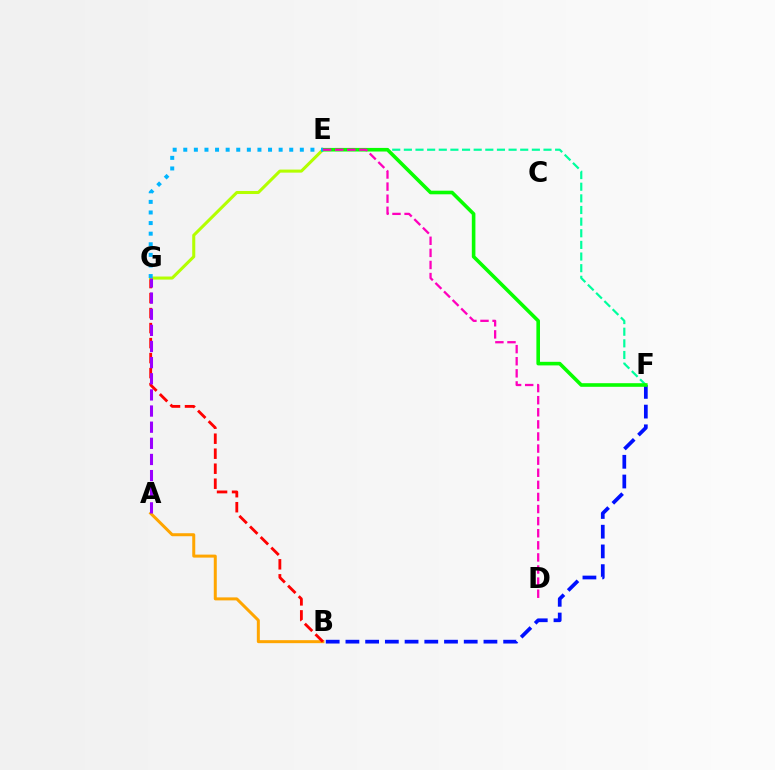{('E', 'F'): [{'color': '#00ff9d', 'line_style': 'dashed', 'thickness': 1.58}, {'color': '#08ff00', 'line_style': 'solid', 'thickness': 2.59}], ('A', 'B'): [{'color': '#ffa500', 'line_style': 'solid', 'thickness': 2.16}], ('B', 'F'): [{'color': '#0010ff', 'line_style': 'dashed', 'thickness': 2.68}], ('B', 'G'): [{'color': '#ff0000', 'line_style': 'dashed', 'thickness': 2.04}], ('E', 'G'): [{'color': '#b3ff00', 'line_style': 'solid', 'thickness': 2.2}, {'color': '#00b5ff', 'line_style': 'dotted', 'thickness': 2.88}], ('D', 'E'): [{'color': '#ff00bd', 'line_style': 'dashed', 'thickness': 1.64}], ('A', 'G'): [{'color': '#9b00ff', 'line_style': 'dashed', 'thickness': 2.19}]}